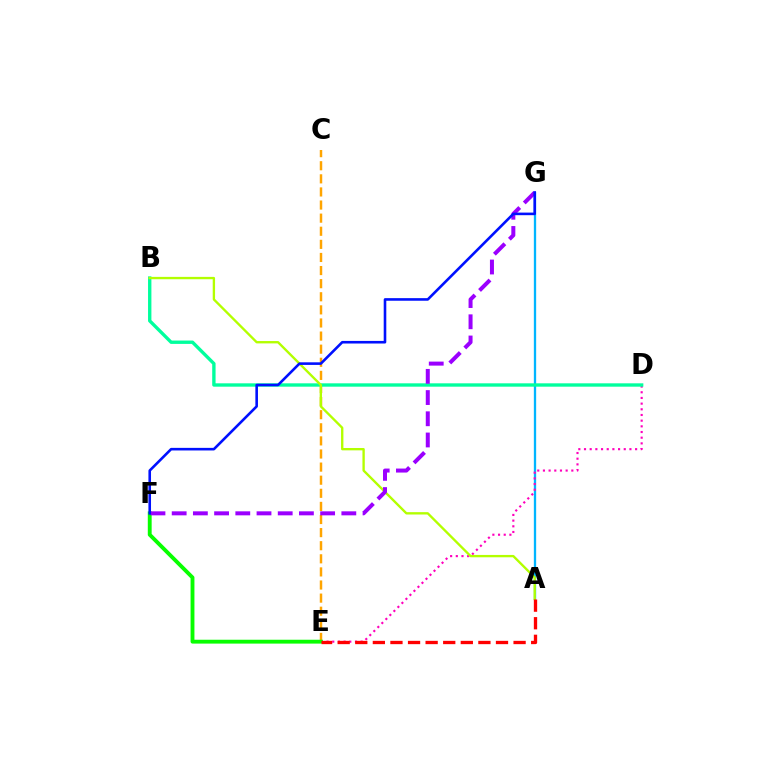{('C', 'E'): [{'color': '#ffa500', 'line_style': 'dashed', 'thickness': 1.78}], ('A', 'G'): [{'color': '#00b5ff', 'line_style': 'solid', 'thickness': 1.67}], ('D', 'E'): [{'color': '#ff00bd', 'line_style': 'dotted', 'thickness': 1.54}], ('B', 'D'): [{'color': '#00ff9d', 'line_style': 'solid', 'thickness': 2.42}], ('A', 'B'): [{'color': '#b3ff00', 'line_style': 'solid', 'thickness': 1.69}], ('E', 'F'): [{'color': '#08ff00', 'line_style': 'solid', 'thickness': 2.78}], ('A', 'E'): [{'color': '#ff0000', 'line_style': 'dashed', 'thickness': 2.39}], ('F', 'G'): [{'color': '#9b00ff', 'line_style': 'dashed', 'thickness': 2.88}, {'color': '#0010ff', 'line_style': 'solid', 'thickness': 1.87}]}